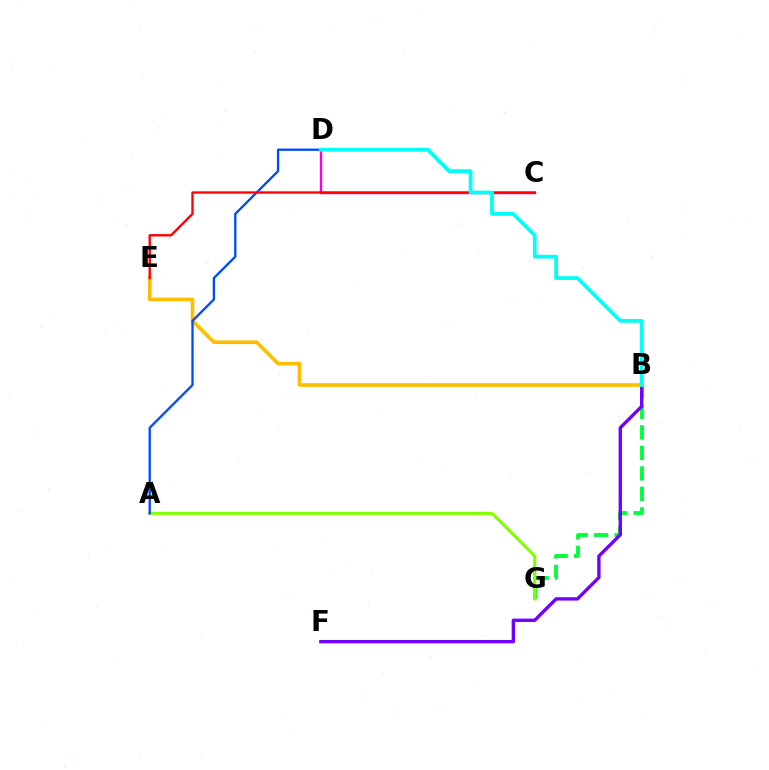{('B', 'G'): [{'color': '#00ff39', 'line_style': 'dashed', 'thickness': 2.78}], ('A', 'G'): [{'color': '#84ff00', 'line_style': 'solid', 'thickness': 2.23}], ('B', 'F'): [{'color': '#7200ff', 'line_style': 'solid', 'thickness': 2.42}], ('B', 'E'): [{'color': '#ffbd00', 'line_style': 'solid', 'thickness': 2.61}], ('C', 'D'): [{'color': '#ff00cf', 'line_style': 'solid', 'thickness': 1.7}], ('A', 'D'): [{'color': '#004bff', 'line_style': 'solid', 'thickness': 1.67}], ('C', 'E'): [{'color': '#ff0000', 'line_style': 'solid', 'thickness': 1.7}], ('B', 'D'): [{'color': '#00fff6', 'line_style': 'solid', 'thickness': 2.7}]}